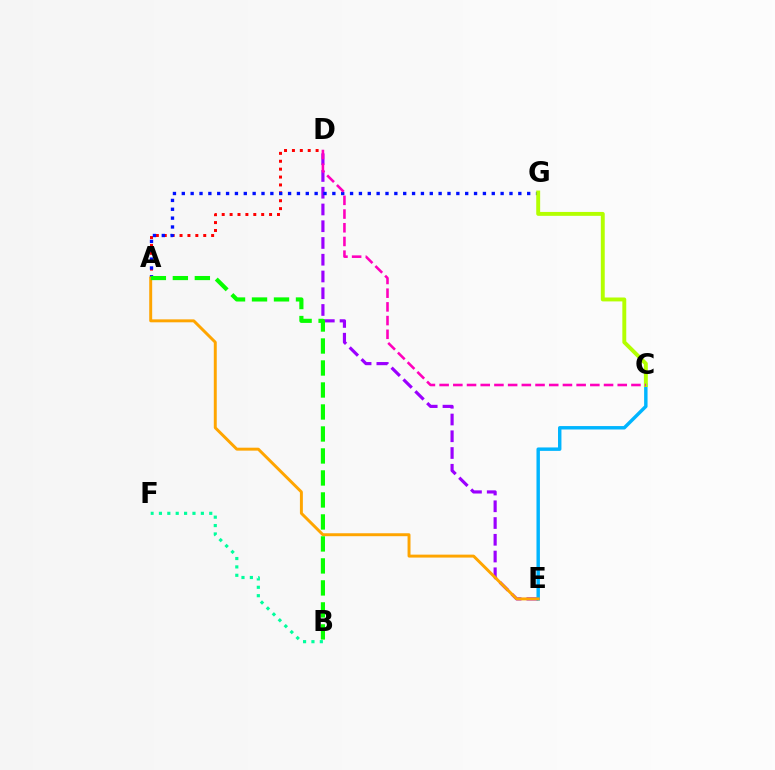{('A', 'D'): [{'color': '#ff0000', 'line_style': 'dotted', 'thickness': 2.15}], ('D', 'E'): [{'color': '#9b00ff', 'line_style': 'dashed', 'thickness': 2.28}], ('A', 'G'): [{'color': '#0010ff', 'line_style': 'dotted', 'thickness': 2.41}], ('C', 'E'): [{'color': '#00b5ff', 'line_style': 'solid', 'thickness': 2.47}], ('A', 'E'): [{'color': '#ffa500', 'line_style': 'solid', 'thickness': 2.12}], ('A', 'B'): [{'color': '#08ff00', 'line_style': 'dashed', 'thickness': 2.99}], ('C', 'G'): [{'color': '#b3ff00', 'line_style': 'solid', 'thickness': 2.82}], ('B', 'F'): [{'color': '#00ff9d', 'line_style': 'dotted', 'thickness': 2.28}], ('C', 'D'): [{'color': '#ff00bd', 'line_style': 'dashed', 'thickness': 1.86}]}